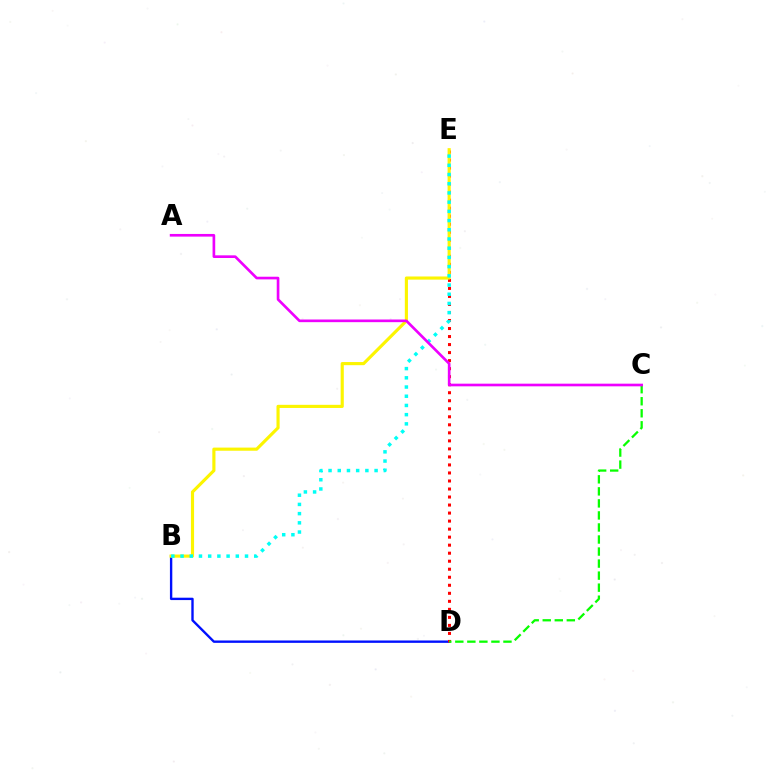{('B', 'D'): [{'color': '#0010ff', 'line_style': 'solid', 'thickness': 1.71}], ('D', 'E'): [{'color': '#ff0000', 'line_style': 'dotted', 'thickness': 2.18}], ('C', 'D'): [{'color': '#08ff00', 'line_style': 'dashed', 'thickness': 1.64}], ('B', 'E'): [{'color': '#fcf500', 'line_style': 'solid', 'thickness': 2.26}, {'color': '#00fff6', 'line_style': 'dotted', 'thickness': 2.5}], ('A', 'C'): [{'color': '#ee00ff', 'line_style': 'solid', 'thickness': 1.91}]}